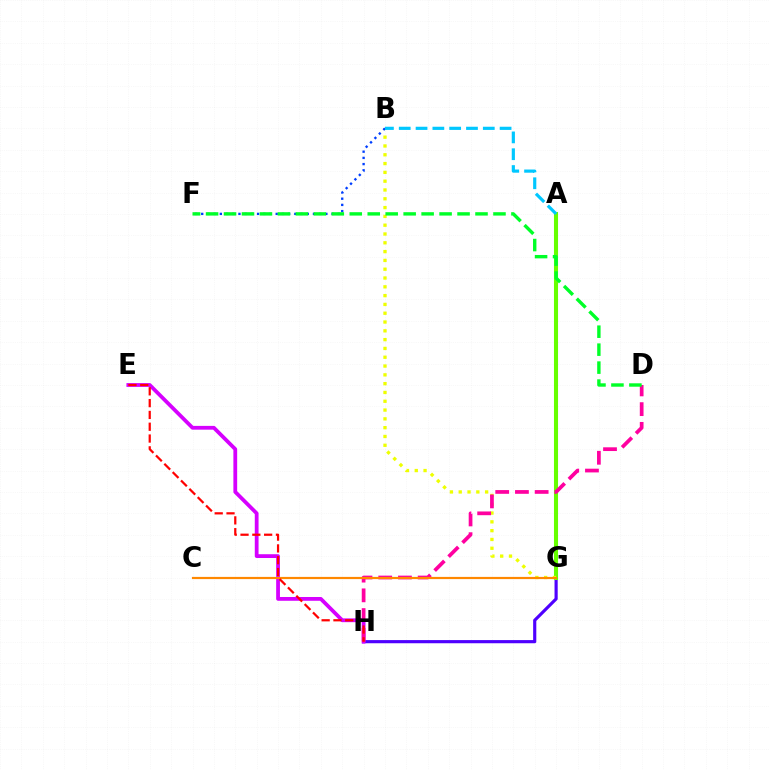{('G', 'H'): [{'color': '#4f00ff', 'line_style': 'solid', 'thickness': 2.27}], ('A', 'G'): [{'color': '#00ffaf', 'line_style': 'dashed', 'thickness': 2.19}, {'color': '#66ff00', 'line_style': 'solid', 'thickness': 2.92}], ('E', 'H'): [{'color': '#d600ff', 'line_style': 'solid', 'thickness': 2.72}, {'color': '#ff0000', 'line_style': 'dashed', 'thickness': 1.6}], ('B', 'G'): [{'color': '#eeff00', 'line_style': 'dotted', 'thickness': 2.39}], ('D', 'H'): [{'color': '#ff00a0', 'line_style': 'dashed', 'thickness': 2.68}], ('C', 'G'): [{'color': '#ff8800', 'line_style': 'solid', 'thickness': 1.58}], ('B', 'F'): [{'color': '#003fff', 'line_style': 'dotted', 'thickness': 1.69}], ('D', 'F'): [{'color': '#00ff27', 'line_style': 'dashed', 'thickness': 2.44}], ('A', 'B'): [{'color': '#00c7ff', 'line_style': 'dashed', 'thickness': 2.28}]}